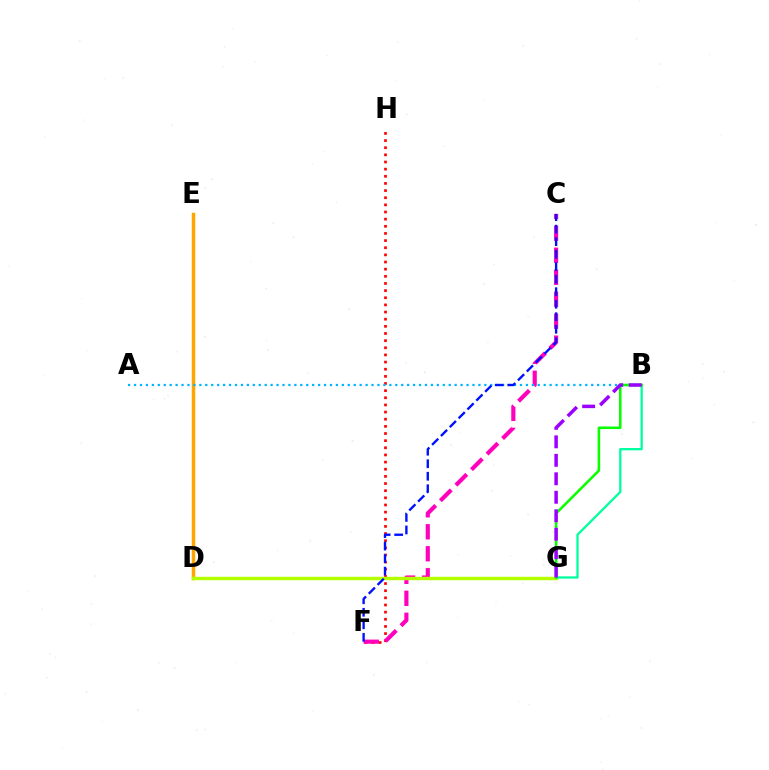{('F', 'H'): [{'color': '#ff0000', 'line_style': 'dotted', 'thickness': 1.94}], ('C', 'F'): [{'color': '#ff00bd', 'line_style': 'dashed', 'thickness': 2.99}, {'color': '#0010ff', 'line_style': 'dashed', 'thickness': 1.7}], ('D', 'E'): [{'color': '#ffa500', 'line_style': 'solid', 'thickness': 2.51}], ('D', 'G'): [{'color': '#b3ff00', 'line_style': 'solid', 'thickness': 2.46}], ('A', 'B'): [{'color': '#00b5ff', 'line_style': 'dotted', 'thickness': 1.61}], ('B', 'G'): [{'color': '#00ff9d', 'line_style': 'solid', 'thickness': 1.64}, {'color': '#08ff00', 'line_style': 'solid', 'thickness': 1.84}, {'color': '#9b00ff', 'line_style': 'dashed', 'thickness': 2.51}]}